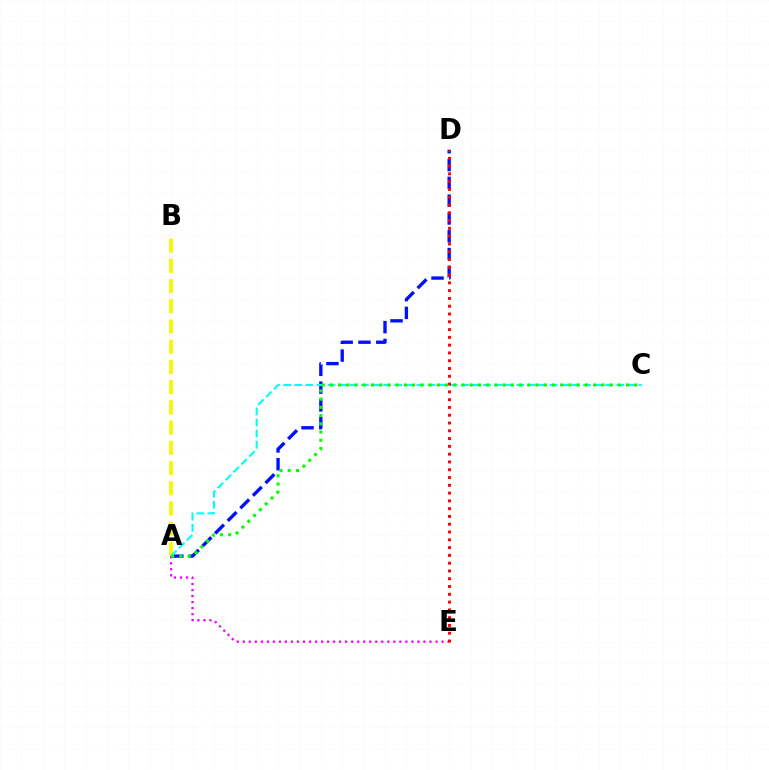{('A', 'D'): [{'color': '#0010ff', 'line_style': 'dashed', 'thickness': 2.42}], ('A', 'E'): [{'color': '#ee00ff', 'line_style': 'dotted', 'thickness': 1.64}], ('A', 'B'): [{'color': '#fcf500', 'line_style': 'dashed', 'thickness': 2.75}], ('A', 'C'): [{'color': '#00fff6', 'line_style': 'dashed', 'thickness': 1.51}, {'color': '#08ff00', 'line_style': 'dotted', 'thickness': 2.24}], ('D', 'E'): [{'color': '#ff0000', 'line_style': 'dotted', 'thickness': 2.12}]}